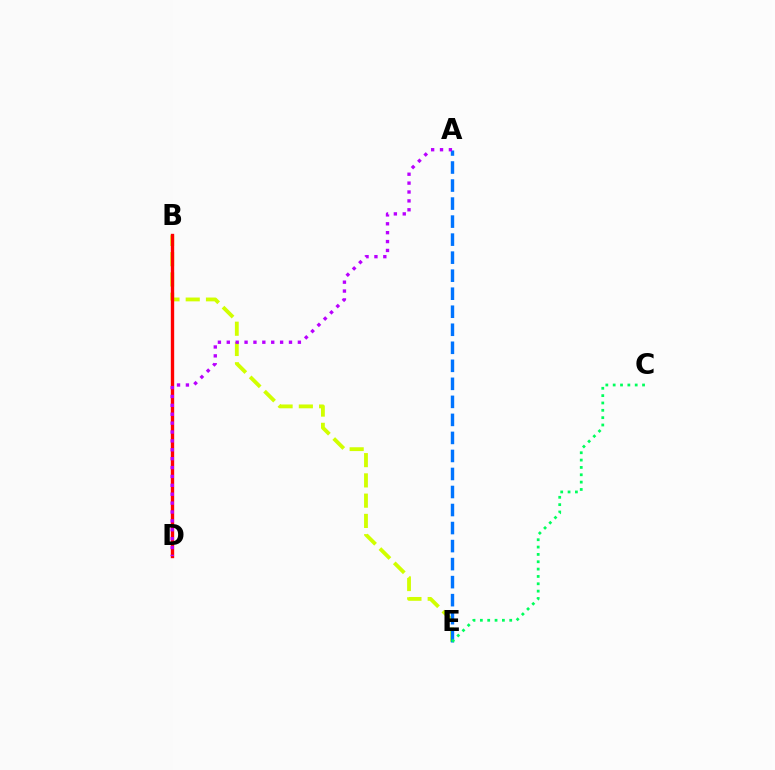{('B', 'E'): [{'color': '#d1ff00', 'line_style': 'dashed', 'thickness': 2.75}], ('B', 'D'): [{'color': '#ff0000', 'line_style': 'solid', 'thickness': 2.42}], ('A', 'E'): [{'color': '#0074ff', 'line_style': 'dashed', 'thickness': 2.45}], ('C', 'E'): [{'color': '#00ff5c', 'line_style': 'dotted', 'thickness': 1.99}], ('A', 'D'): [{'color': '#b900ff', 'line_style': 'dotted', 'thickness': 2.41}]}